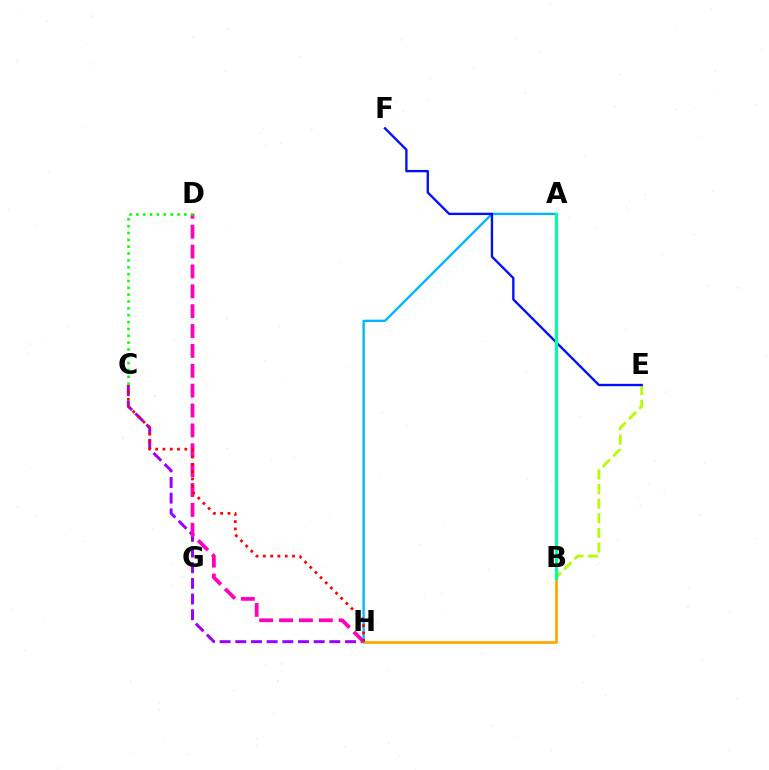{('C', 'H'): [{'color': '#9b00ff', 'line_style': 'dashed', 'thickness': 2.13}, {'color': '#ff0000', 'line_style': 'dotted', 'thickness': 1.98}], ('D', 'H'): [{'color': '#ff00bd', 'line_style': 'dashed', 'thickness': 2.7}], ('B', 'H'): [{'color': '#ffa500', 'line_style': 'solid', 'thickness': 1.96}], ('A', 'H'): [{'color': '#00b5ff', 'line_style': 'solid', 'thickness': 1.68}], ('B', 'E'): [{'color': '#b3ff00', 'line_style': 'dashed', 'thickness': 1.98}], ('E', 'F'): [{'color': '#0010ff', 'line_style': 'solid', 'thickness': 1.69}], ('A', 'B'): [{'color': '#00ff9d', 'line_style': 'solid', 'thickness': 2.3}], ('C', 'D'): [{'color': '#08ff00', 'line_style': 'dotted', 'thickness': 1.86}]}